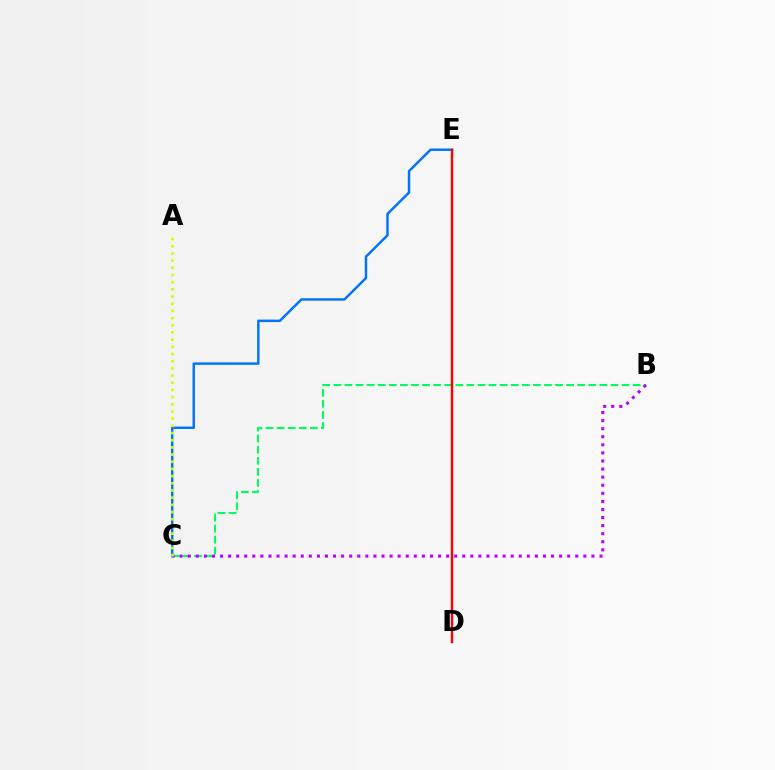{('B', 'C'): [{'color': '#00ff5c', 'line_style': 'dashed', 'thickness': 1.51}, {'color': '#b900ff', 'line_style': 'dotted', 'thickness': 2.19}], ('C', 'E'): [{'color': '#0074ff', 'line_style': 'solid', 'thickness': 1.77}], ('D', 'E'): [{'color': '#ff0000', 'line_style': 'solid', 'thickness': 1.76}], ('A', 'C'): [{'color': '#d1ff00', 'line_style': 'dotted', 'thickness': 1.95}]}